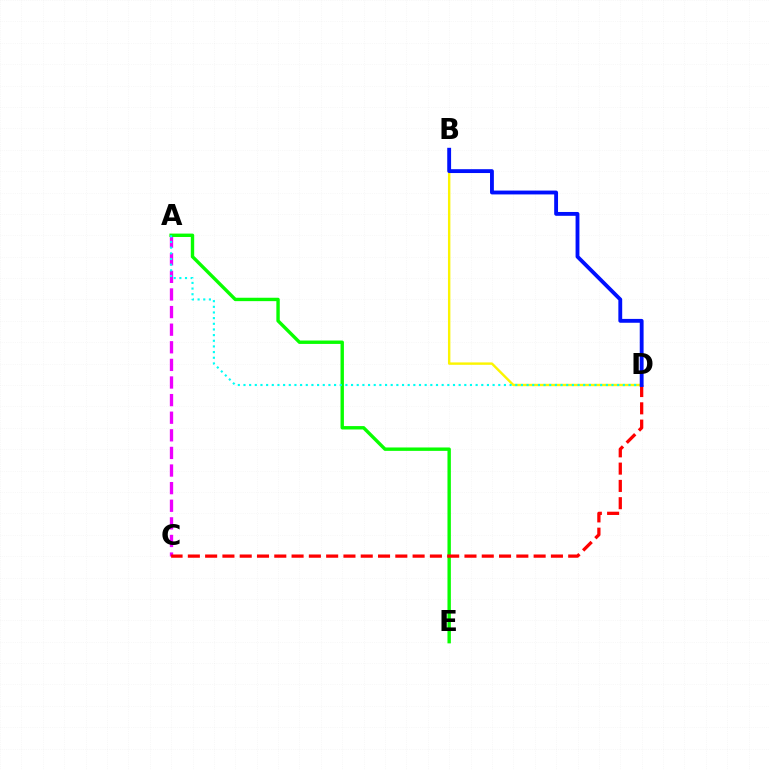{('B', 'D'): [{'color': '#fcf500', 'line_style': 'solid', 'thickness': 1.74}, {'color': '#0010ff', 'line_style': 'solid', 'thickness': 2.77}], ('A', 'C'): [{'color': '#ee00ff', 'line_style': 'dashed', 'thickness': 2.39}], ('A', 'E'): [{'color': '#08ff00', 'line_style': 'solid', 'thickness': 2.44}], ('C', 'D'): [{'color': '#ff0000', 'line_style': 'dashed', 'thickness': 2.35}], ('A', 'D'): [{'color': '#00fff6', 'line_style': 'dotted', 'thickness': 1.54}]}